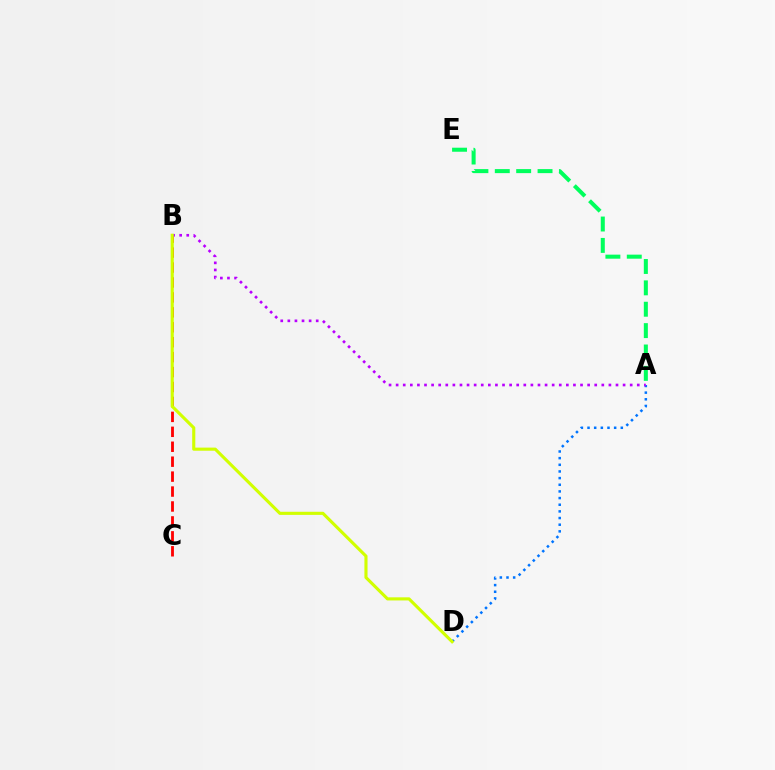{('B', 'C'): [{'color': '#ff0000', 'line_style': 'dashed', 'thickness': 2.03}], ('A', 'E'): [{'color': '#00ff5c', 'line_style': 'dashed', 'thickness': 2.9}], ('A', 'D'): [{'color': '#0074ff', 'line_style': 'dotted', 'thickness': 1.81}], ('A', 'B'): [{'color': '#b900ff', 'line_style': 'dotted', 'thickness': 1.93}], ('B', 'D'): [{'color': '#d1ff00', 'line_style': 'solid', 'thickness': 2.24}]}